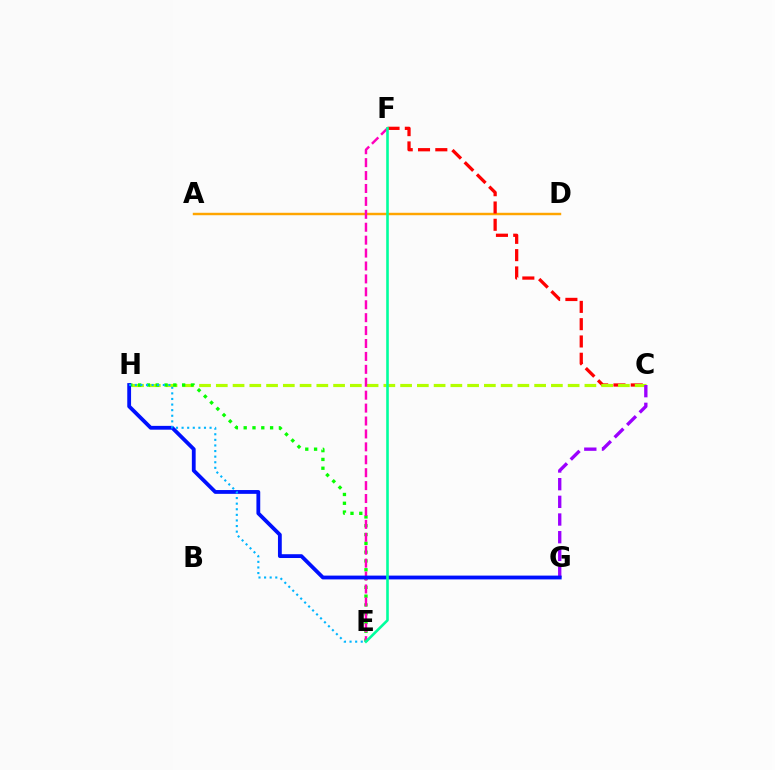{('A', 'D'): [{'color': '#ffa500', 'line_style': 'solid', 'thickness': 1.75}], ('C', 'F'): [{'color': '#ff0000', 'line_style': 'dashed', 'thickness': 2.35}], ('C', 'H'): [{'color': '#b3ff00', 'line_style': 'dashed', 'thickness': 2.28}], ('E', 'H'): [{'color': '#08ff00', 'line_style': 'dotted', 'thickness': 2.39}, {'color': '#00b5ff', 'line_style': 'dotted', 'thickness': 1.52}], ('E', 'F'): [{'color': '#ff00bd', 'line_style': 'dashed', 'thickness': 1.76}, {'color': '#00ff9d', 'line_style': 'solid', 'thickness': 1.87}], ('C', 'G'): [{'color': '#9b00ff', 'line_style': 'dashed', 'thickness': 2.4}], ('G', 'H'): [{'color': '#0010ff', 'line_style': 'solid', 'thickness': 2.74}]}